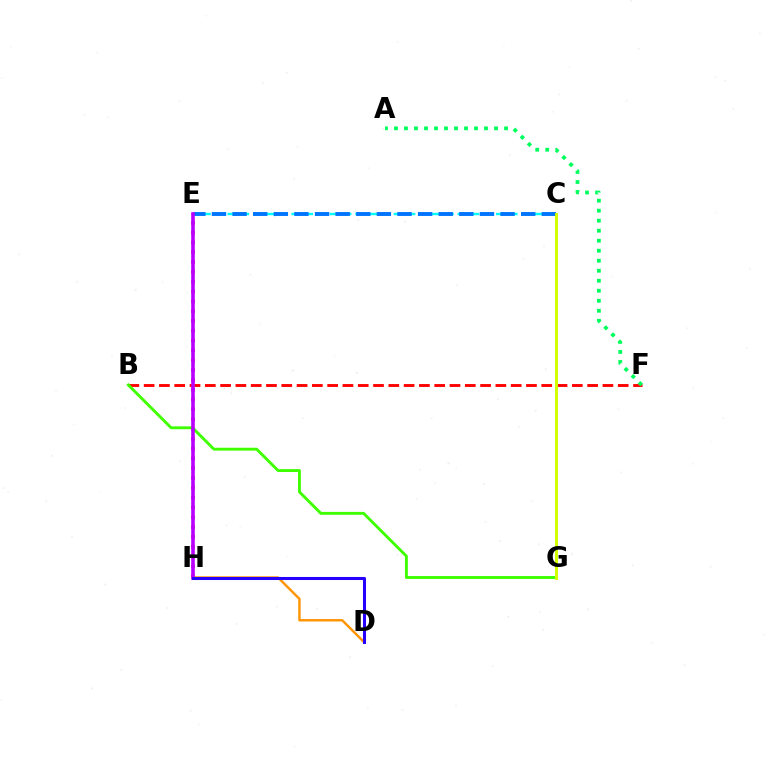{('E', 'H'): [{'color': '#ff00ac', 'line_style': 'dotted', 'thickness': 2.67}, {'color': '#b900ff', 'line_style': 'solid', 'thickness': 2.58}], ('B', 'F'): [{'color': '#ff0000', 'line_style': 'dashed', 'thickness': 2.08}], ('D', 'H'): [{'color': '#ff9400', 'line_style': 'solid', 'thickness': 1.73}, {'color': '#2500ff', 'line_style': 'solid', 'thickness': 2.19}], ('A', 'F'): [{'color': '#00ff5c', 'line_style': 'dotted', 'thickness': 2.72}], ('B', 'G'): [{'color': '#3dff00', 'line_style': 'solid', 'thickness': 2.06}], ('C', 'E'): [{'color': '#00fff6', 'line_style': 'dashed', 'thickness': 1.74}, {'color': '#0074ff', 'line_style': 'dashed', 'thickness': 2.8}], ('C', 'G'): [{'color': '#d1ff00', 'line_style': 'solid', 'thickness': 2.13}]}